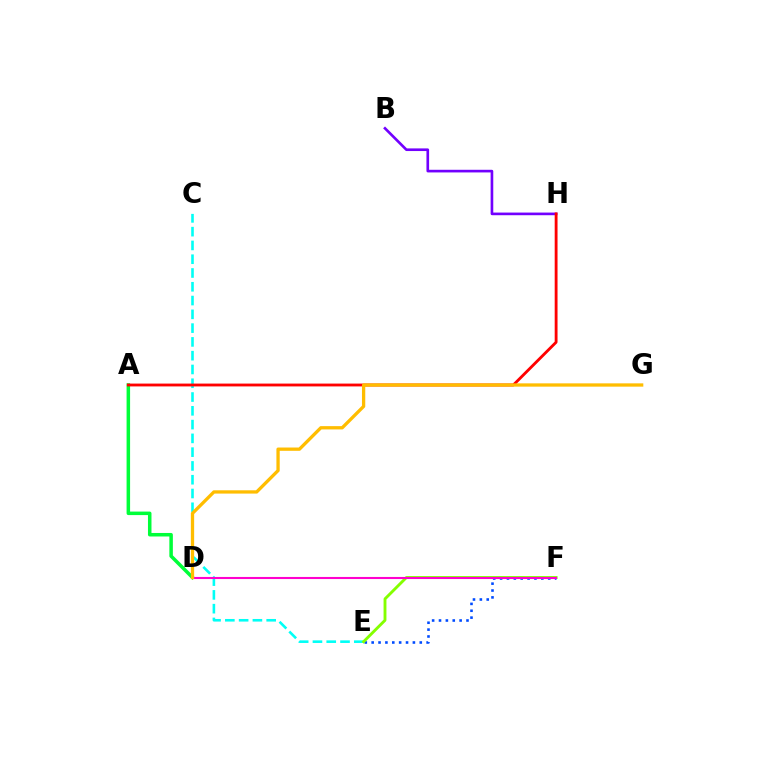{('A', 'D'): [{'color': '#00ff39', 'line_style': 'solid', 'thickness': 2.53}], ('B', 'H'): [{'color': '#7200ff', 'line_style': 'solid', 'thickness': 1.91}], ('C', 'E'): [{'color': '#00fff6', 'line_style': 'dashed', 'thickness': 1.87}], ('A', 'H'): [{'color': '#ff0000', 'line_style': 'solid', 'thickness': 2.04}], ('E', 'F'): [{'color': '#004bff', 'line_style': 'dotted', 'thickness': 1.87}, {'color': '#84ff00', 'line_style': 'solid', 'thickness': 2.07}], ('D', 'F'): [{'color': '#ff00cf', 'line_style': 'solid', 'thickness': 1.5}], ('D', 'G'): [{'color': '#ffbd00', 'line_style': 'solid', 'thickness': 2.37}]}